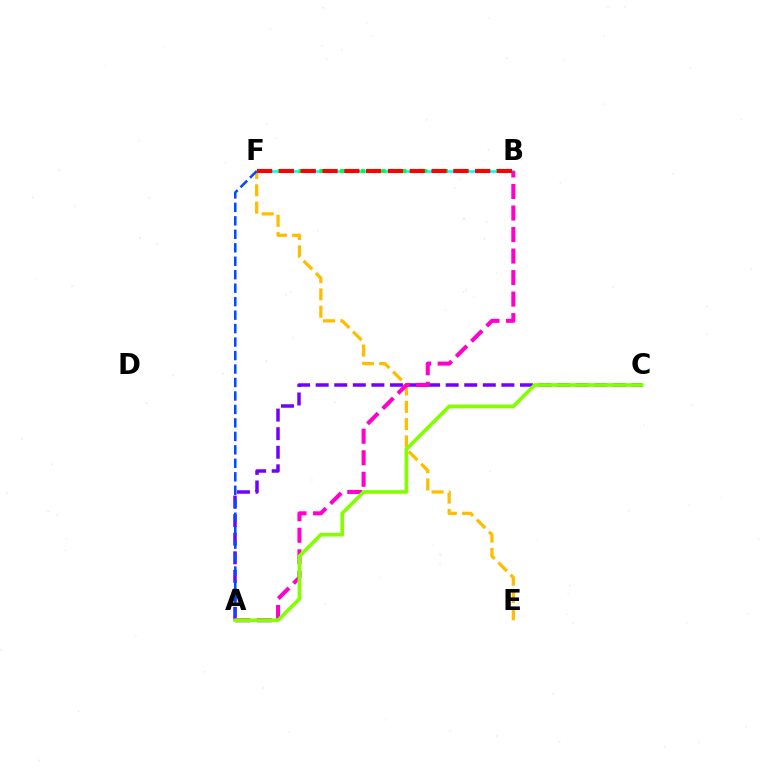{('E', 'F'): [{'color': '#ffbd00', 'line_style': 'dashed', 'thickness': 2.35}], ('A', 'C'): [{'color': '#7200ff', 'line_style': 'dashed', 'thickness': 2.52}, {'color': '#84ff00', 'line_style': 'solid', 'thickness': 2.65}], ('B', 'F'): [{'color': '#00fff6', 'line_style': 'solid', 'thickness': 1.9}, {'color': '#00ff39', 'line_style': 'dotted', 'thickness': 2.82}, {'color': '#ff0000', 'line_style': 'dashed', 'thickness': 2.96}], ('A', 'B'): [{'color': '#ff00cf', 'line_style': 'dashed', 'thickness': 2.92}], ('A', 'F'): [{'color': '#004bff', 'line_style': 'dashed', 'thickness': 1.83}]}